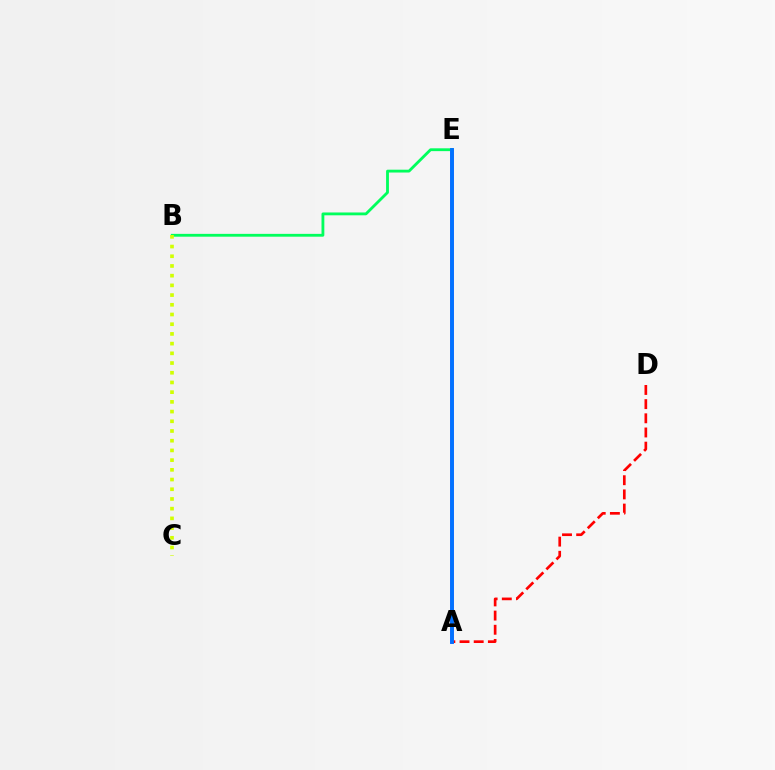{('A', 'E'): [{'color': '#b900ff', 'line_style': 'solid', 'thickness': 2.53}, {'color': '#0074ff', 'line_style': 'solid', 'thickness': 2.78}], ('A', 'D'): [{'color': '#ff0000', 'line_style': 'dashed', 'thickness': 1.93}], ('B', 'E'): [{'color': '#00ff5c', 'line_style': 'solid', 'thickness': 2.04}], ('B', 'C'): [{'color': '#d1ff00', 'line_style': 'dotted', 'thickness': 2.64}]}